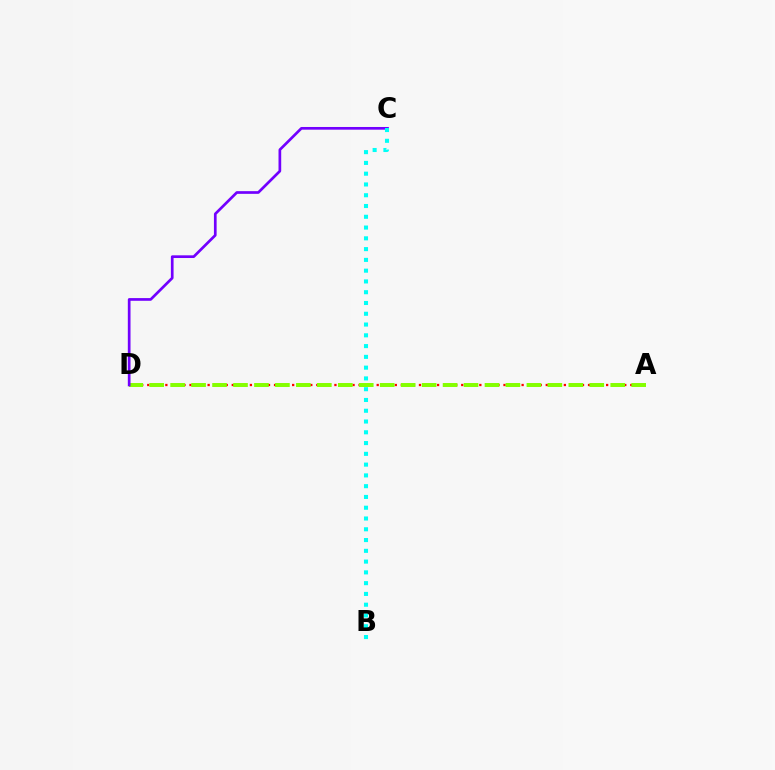{('A', 'D'): [{'color': '#ff0000', 'line_style': 'dotted', 'thickness': 1.64}, {'color': '#84ff00', 'line_style': 'dashed', 'thickness': 2.85}], ('C', 'D'): [{'color': '#7200ff', 'line_style': 'solid', 'thickness': 1.94}], ('B', 'C'): [{'color': '#00fff6', 'line_style': 'dotted', 'thickness': 2.93}]}